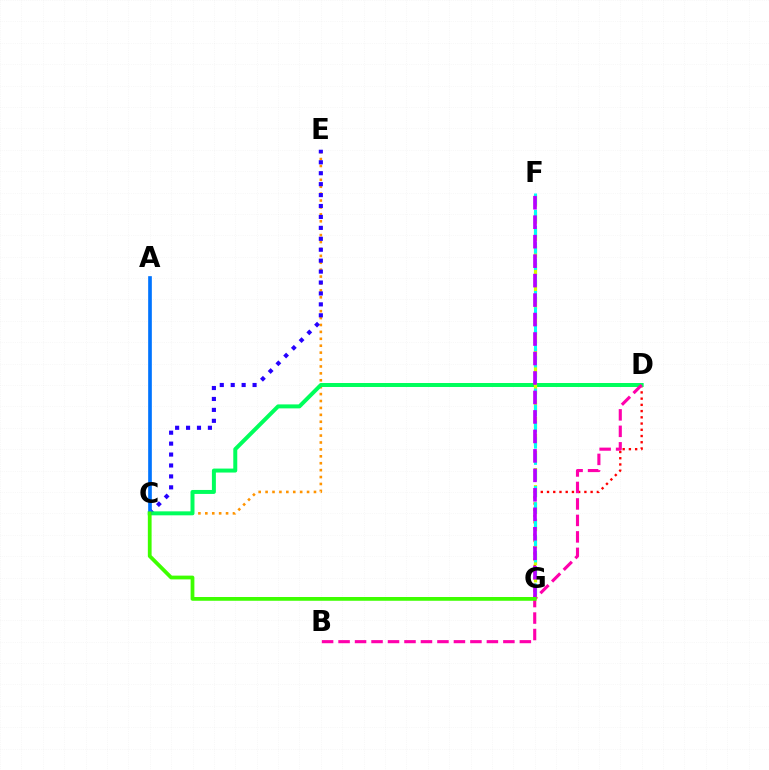{('D', 'G'): [{'color': '#ff0000', 'line_style': 'dotted', 'thickness': 1.69}], ('C', 'E'): [{'color': '#ff9400', 'line_style': 'dotted', 'thickness': 1.88}, {'color': '#2500ff', 'line_style': 'dotted', 'thickness': 2.97}], ('C', 'D'): [{'color': '#00ff5c', 'line_style': 'solid', 'thickness': 2.86}], ('A', 'C'): [{'color': '#0074ff', 'line_style': 'solid', 'thickness': 2.65}], ('B', 'D'): [{'color': '#ff00ac', 'line_style': 'dashed', 'thickness': 2.24}], ('F', 'G'): [{'color': '#d1ff00', 'line_style': 'dashed', 'thickness': 2.32}, {'color': '#00fff6', 'line_style': 'dashed', 'thickness': 2.21}, {'color': '#b900ff', 'line_style': 'dashed', 'thickness': 2.65}], ('C', 'G'): [{'color': '#3dff00', 'line_style': 'solid', 'thickness': 2.71}]}